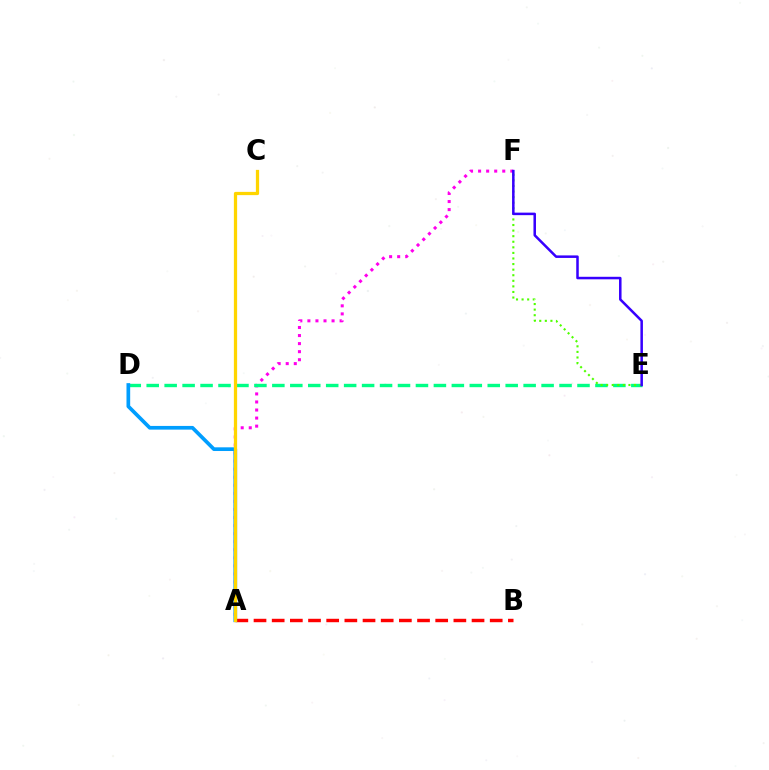{('A', 'B'): [{'color': '#ff0000', 'line_style': 'dashed', 'thickness': 2.47}], ('A', 'F'): [{'color': '#ff00ed', 'line_style': 'dotted', 'thickness': 2.19}], ('D', 'E'): [{'color': '#00ff86', 'line_style': 'dashed', 'thickness': 2.44}], ('A', 'D'): [{'color': '#009eff', 'line_style': 'solid', 'thickness': 2.66}], ('E', 'F'): [{'color': '#4fff00', 'line_style': 'dotted', 'thickness': 1.52}, {'color': '#3700ff', 'line_style': 'solid', 'thickness': 1.82}], ('A', 'C'): [{'color': '#ffd500', 'line_style': 'solid', 'thickness': 2.33}]}